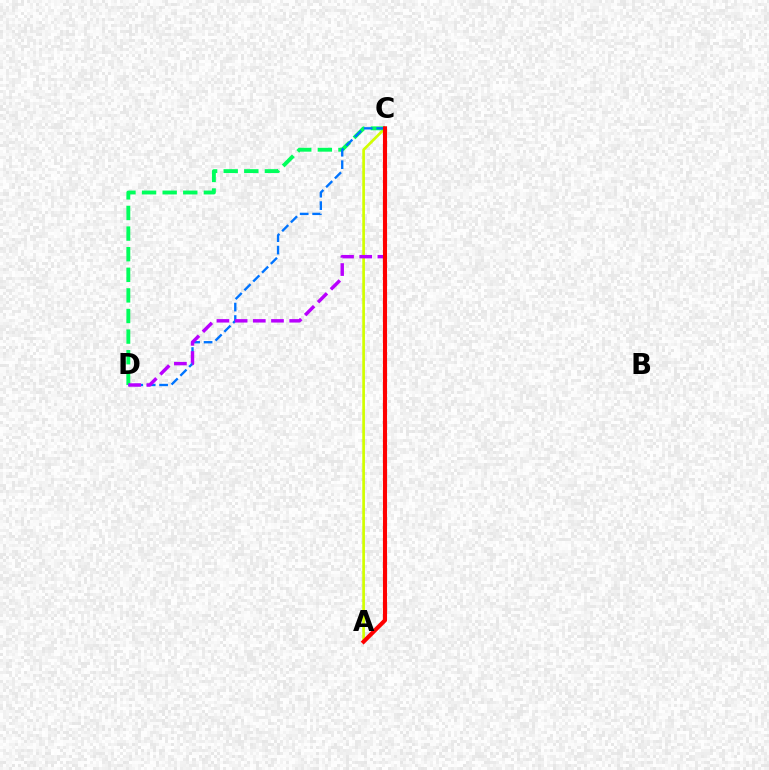{('A', 'C'): [{'color': '#d1ff00', 'line_style': 'solid', 'thickness': 1.93}, {'color': '#ff0000', 'line_style': 'solid', 'thickness': 2.95}], ('C', 'D'): [{'color': '#00ff5c', 'line_style': 'dashed', 'thickness': 2.8}, {'color': '#0074ff', 'line_style': 'dashed', 'thickness': 1.69}, {'color': '#b900ff', 'line_style': 'dashed', 'thickness': 2.47}]}